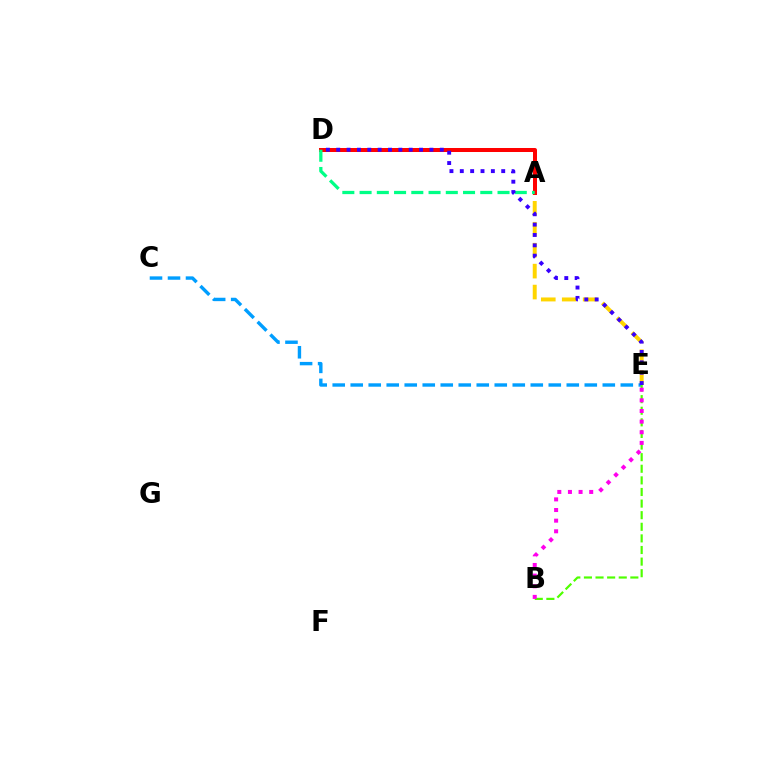{('A', 'E'): [{'color': '#ffd500', 'line_style': 'dashed', 'thickness': 2.84}], ('A', 'D'): [{'color': '#ff0000', 'line_style': 'solid', 'thickness': 2.89}, {'color': '#00ff86', 'line_style': 'dashed', 'thickness': 2.34}], ('C', 'E'): [{'color': '#009eff', 'line_style': 'dashed', 'thickness': 2.45}], ('B', 'E'): [{'color': '#4fff00', 'line_style': 'dashed', 'thickness': 1.58}, {'color': '#ff00ed', 'line_style': 'dotted', 'thickness': 2.89}], ('D', 'E'): [{'color': '#3700ff', 'line_style': 'dotted', 'thickness': 2.81}]}